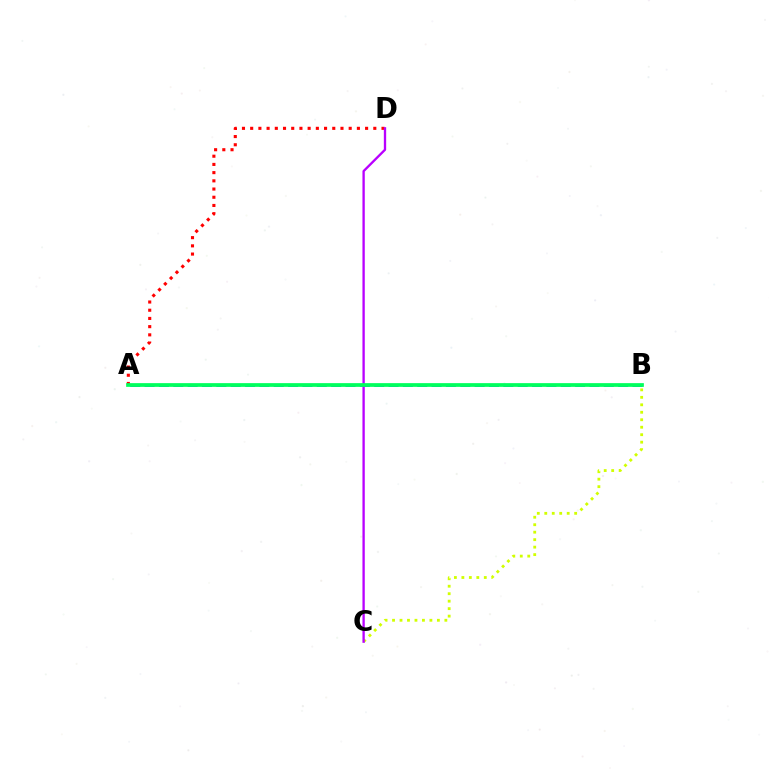{('B', 'C'): [{'color': '#d1ff00', 'line_style': 'dotted', 'thickness': 2.03}], ('A', 'B'): [{'color': '#0074ff', 'line_style': 'dashed', 'thickness': 1.95}, {'color': '#00ff5c', 'line_style': 'solid', 'thickness': 2.69}], ('A', 'D'): [{'color': '#ff0000', 'line_style': 'dotted', 'thickness': 2.23}], ('C', 'D'): [{'color': '#b900ff', 'line_style': 'solid', 'thickness': 1.68}]}